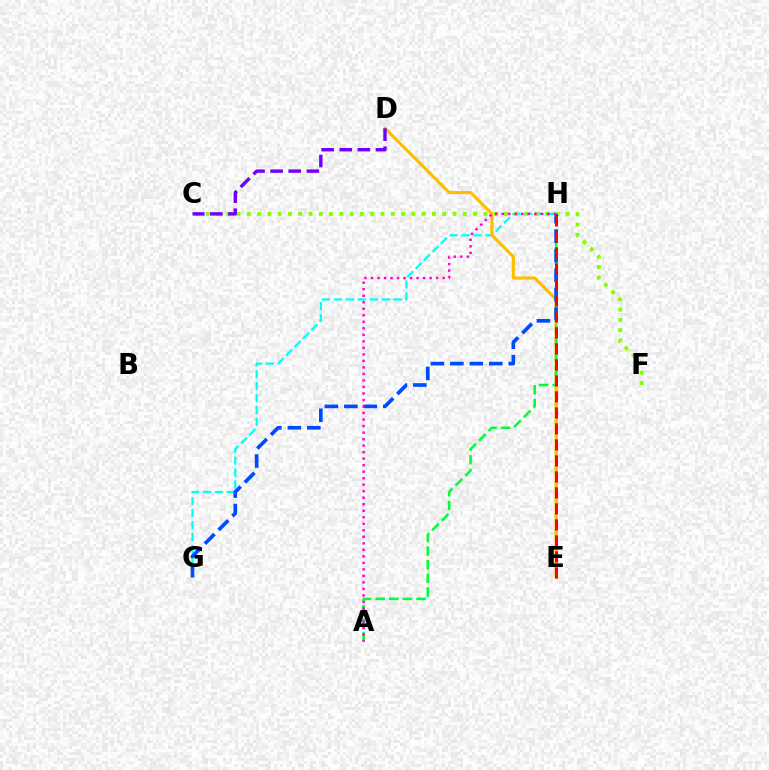{('G', 'H'): [{'color': '#00fff6', 'line_style': 'dashed', 'thickness': 1.62}, {'color': '#004bff', 'line_style': 'dashed', 'thickness': 2.64}], ('D', 'E'): [{'color': '#ffbd00', 'line_style': 'solid', 'thickness': 2.24}], ('C', 'F'): [{'color': '#84ff00', 'line_style': 'dotted', 'thickness': 2.79}], ('A', 'H'): [{'color': '#00ff39', 'line_style': 'dashed', 'thickness': 1.85}, {'color': '#ff00cf', 'line_style': 'dotted', 'thickness': 1.77}], ('E', 'H'): [{'color': '#ff0000', 'line_style': 'dashed', 'thickness': 2.17}], ('C', 'D'): [{'color': '#7200ff', 'line_style': 'dashed', 'thickness': 2.46}]}